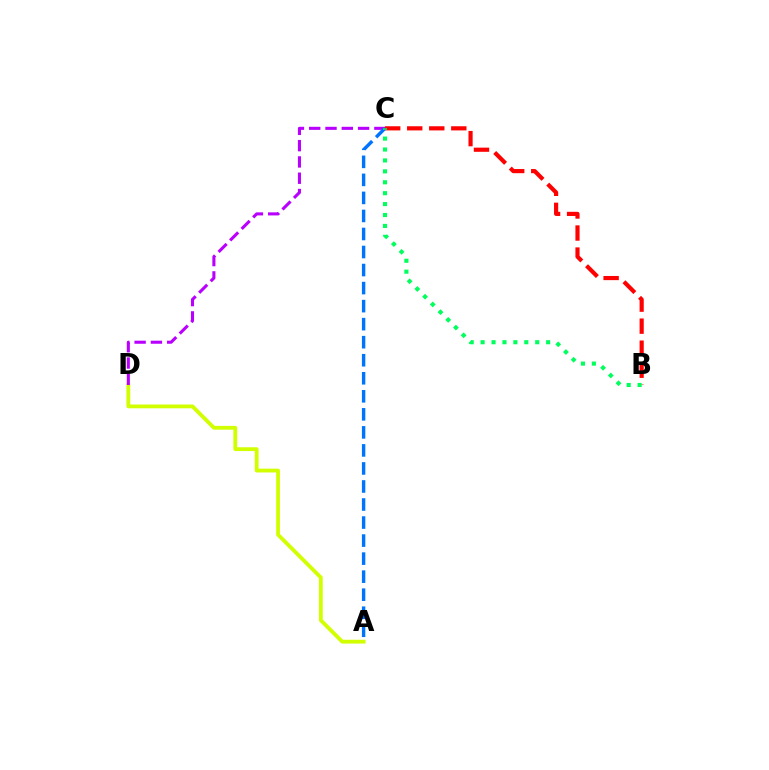{('A', 'D'): [{'color': '#d1ff00', 'line_style': 'solid', 'thickness': 2.74}], ('C', 'D'): [{'color': '#b900ff', 'line_style': 'dashed', 'thickness': 2.21}], ('A', 'C'): [{'color': '#0074ff', 'line_style': 'dashed', 'thickness': 2.45}], ('B', 'C'): [{'color': '#ff0000', 'line_style': 'dashed', 'thickness': 2.99}, {'color': '#00ff5c', 'line_style': 'dotted', 'thickness': 2.97}]}